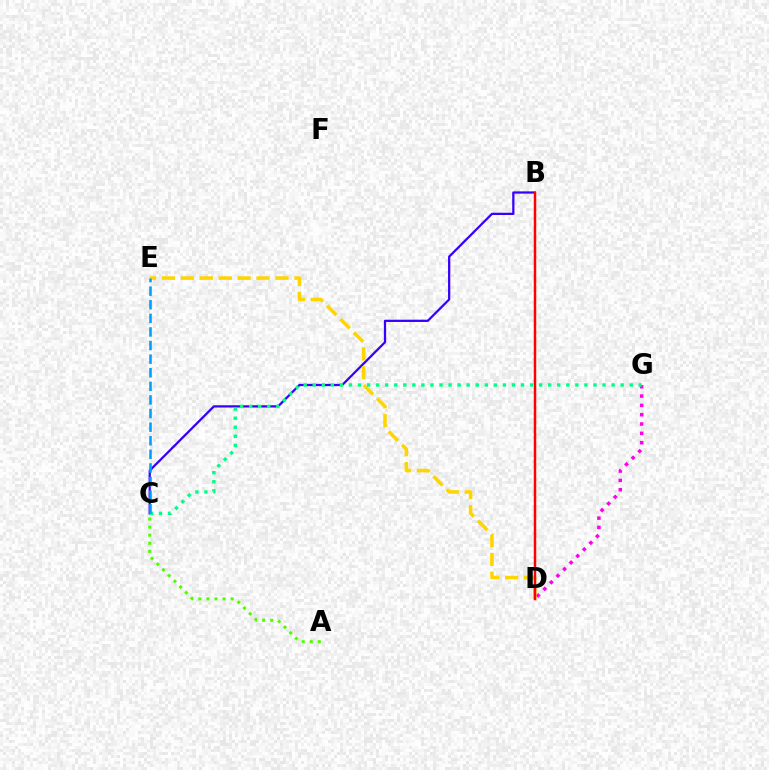{('B', 'C'): [{'color': '#3700ff', 'line_style': 'solid', 'thickness': 1.62}], ('D', 'G'): [{'color': '#ff00ed', 'line_style': 'dotted', 'thickness': 2.53}], ('D', 'E'): [{'color': '#ffd500', 'line_style': 'dashed', 'thickness': 2.57}], ('B', 'D'): [{'color': '#ff0000', 'line_style': 'solid', 'thickness': 1.79}], ('C', 'G'): [{'color': '#00ff86', 'line_style': 'dotted', 'thickness': 2.46}], ('C', 'E'): [{'color': '#009eff', 'line_style': 'dashed', 'thickness': 1.85}], ('A', 'C'): [{'color': '#4fff00', 'line_style': 'dotted', 'thickness': 2.19}]}